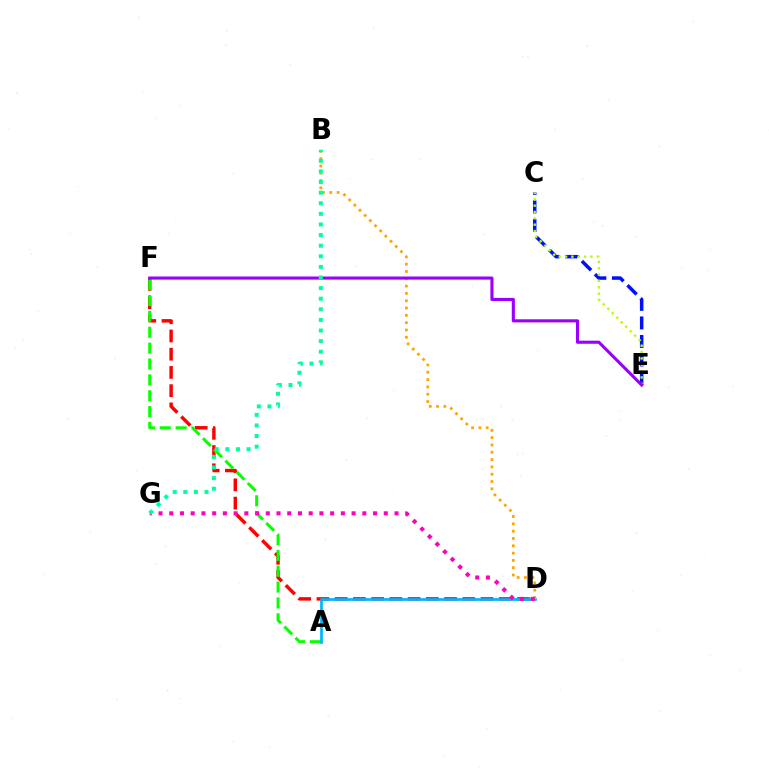{('D', 'F'): [{'color': '#ff0000', 'line_style': 'dashed', 'thickness': 2.48}], ('A', 'F'): [{'color': '#08ff00', 'line_style': 'dashed', 'thickness': 2.15}], ('A', 'D'): [{'color': '#00b5ff', 'line_style': 'solid', 'thickness': 1.94}], ('C', 'E'): [{'color': '#0010ff', 'line_style': 'dashed', 'thickness': 2.52}, {'color': '#b3ff00', 'line_style': 'dotted', 'thickness': 1.72}], ('B', 'D'): [{'color': '#ffa500', 'line_style': 'dotted', 'thickness': 1.99}], ('D', 'G'): [{'color': '#ff00bd', 'line_style': 'dotted', 'thickness': 2.91}], ('E', 'F'): [{'color': '#9b00ff', 'line_style': 'solid', 'thickness': 2.23}], ('B', 'G'): [{'color': '#00ff9d', 'line_style': 'dotted', 'thickness': 2.88}]}